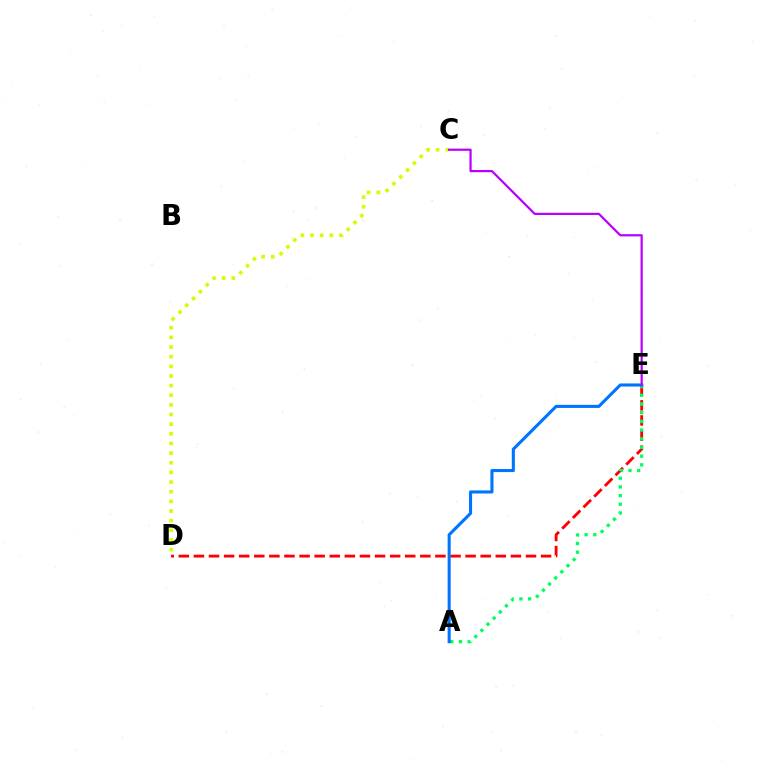{('D', 'E'): [{'color': '#ff0000', 'line_style': 'dashed', 'thickness': 2.05}], ('A', 'E'): [{'color': '#00ff5c', 'line_style': 'dotted', 'thickness': 2.36}, {'color': '#0074ff', 'line_style': 'solid', 'thickness': 2.22}], ('C', 'D'): [{'color': '#d1ff00', 'line_style': 'dotted', 'thickness': 2.62}], ('C', 'E'): [{'color': '#b900ff', 'line_style': 'solid', 'thickness': 1.6}]}